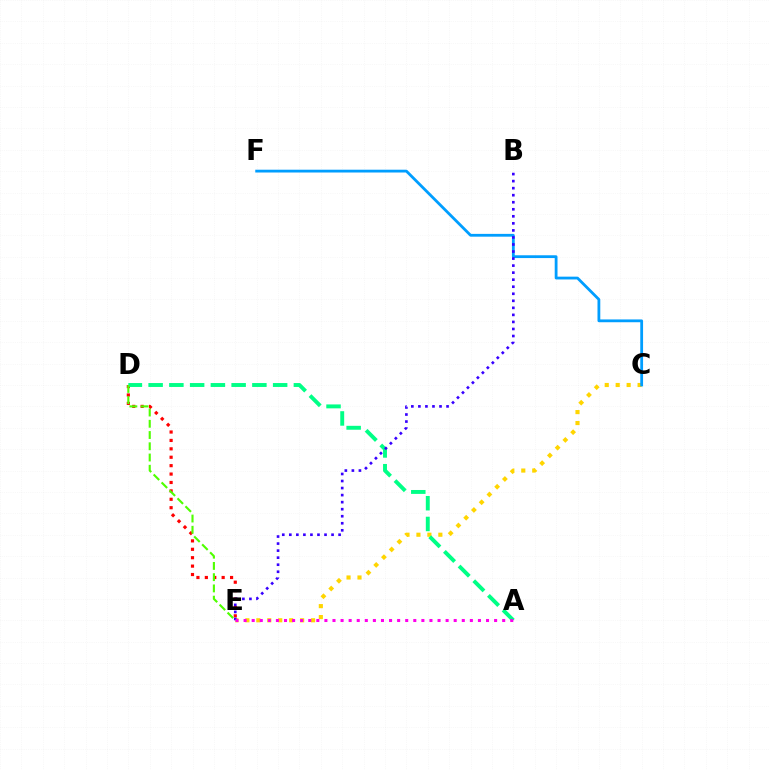{('D', 'E'): [{'color': '#ff0000', 'line_style': 'dotted', 'thickness': 2.28}, {'color': '#4fff00', 'line_style': 'dashed', 'thickness': 1.53}], ('C', 'E'): [{'color': '#ffd500', 'line_style': 'dotted', 'thickness': 2.98}], ('C', 'F'): [{'color': '#009eff', 'line_style': 'solid', 'thickness': 2.01}], ('A', 'D'): [{'color': '#00ff86', 'line_style': 'dashed', 'thickness': 2.82}], ('B', 'E'): [{'color': '#3700ff', 'line_style': 'dotted', 'thickness': 1.91}], ('A', 'E'): [{'color': '#ff00ed', 'line_style': 'dotted', 'thickness': 2.2}]}